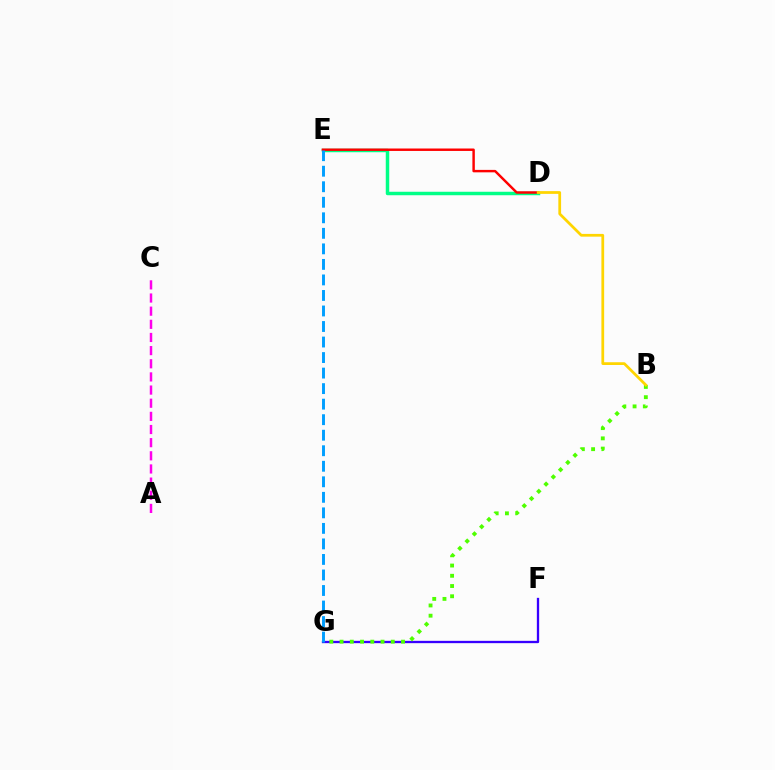{('D', 'E'): [{'color': '#00ff86', 'line_style': 'solid', 'thickness': 2.5}, {'color': '#ff0000', 'line_style': 'solid', 'thickness': 1.76}], ('F', 'G'): [{'color': '#3700ff', 'line_style': 'solid', 'thickness': 1.67}], ('A', 'C'): [{'color': '#ff00ed', 'line_style': 'dashed', 'thickness': 1.79}], ('B', 'G'): [{'color': '#4fff00', 'line_style': 'dotted', 'thickness': 2.78}], ('E', 'G'): [{'color': '#009eff', 'line_style': 'dashed', 'thickness': 2.11}], ('B', 'D'): [{'color': '#ffd500', 'line_style': 'solid', 'thickness': 1.98}]}